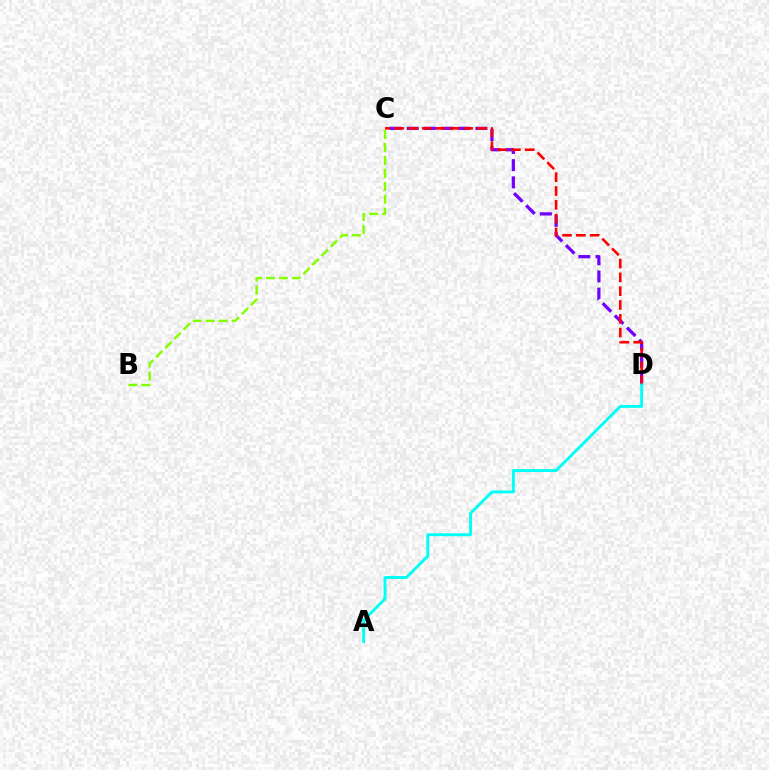{('C', 'D'): [{'color': '#7200ff', 'line_style': 'dashed', 'thickness': 2.33}, {'color': '#ff0000', 'line_style': 'dashed', 'thickness': 1.87}], ('B', 'C'): [{'color': '#84ff00', 'line_style': 'dashed', 'thickness': 1.76}], ('A', 'D'): [{'color': '#00fff6', 'line_style': 'solid', 'thickness': 2.09}]}